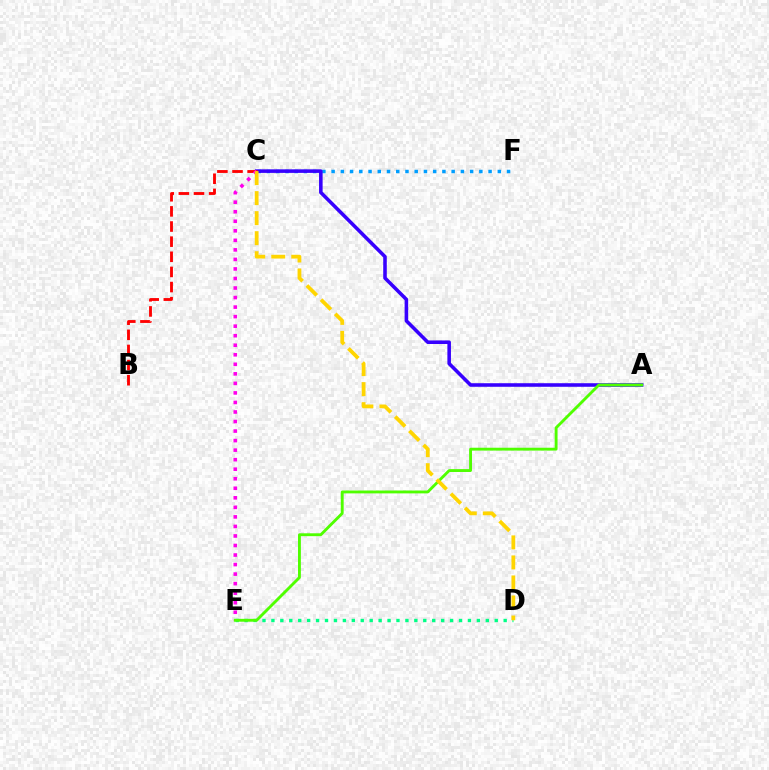{('C', 'F'): [{'color': '#009eff', 'line_style': 'dotted', 'thickness': 2.51}], ('A', 'C'): [{'color': '#3700ff', 'line_style': 'solid', 'thickness': 2.56}], ('D', 'E'): [{'color': '#00ff86', 'line_style': 'dotted', 'thickness': 2.43}], ('B', 'C'): [{'color': '#ff0000', 'line_style': 'dashed', 'thickness': 2.06}], ('C', 'E'): [{'color': '#ff00ed', 'line_style': 'dotted', 'thickness': 2.59}], ('A', 'E'): [{'color': '#4fff00', 'line_style': 'solid', 'thickness': 2.06}], ('C', 'D'): [{'color': '#ffd500', 'line_style': 'dashed', 'thickness': 2.72}]}